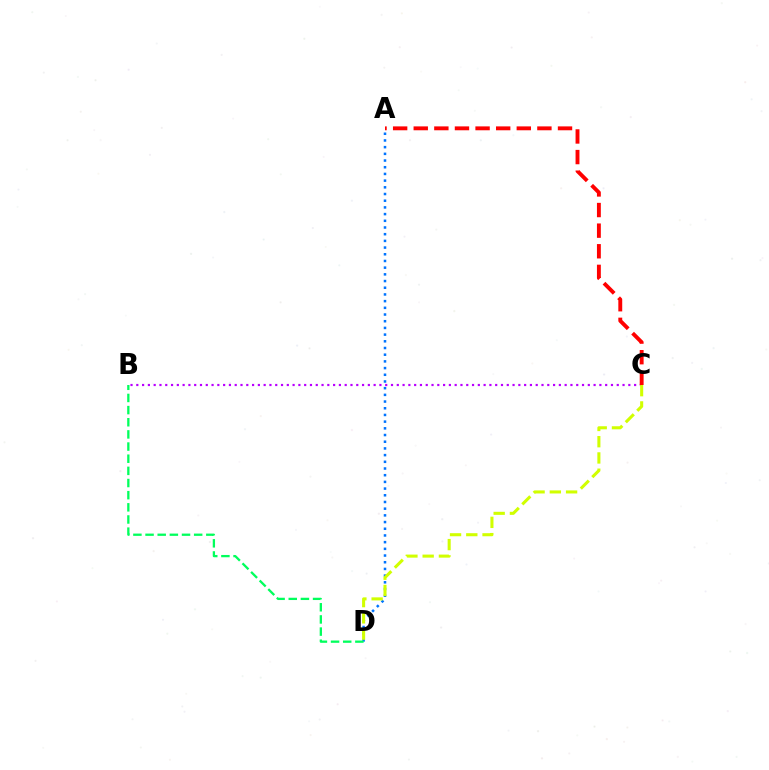{('A', 'D'): [{'color': '#0074ff', 'line_style': 'dotted', 'thickness': 1.82}], ('B', 'C'): [{'color': '#b900ff', 'line_style': 'dotted', 'thickness': 1.57}], ('C', 'D'): [{'color': '#d1ff00', 'line_style': 'dashed', 'thickness': 2.21}], ('B', 'D'): [{'color': '#00ff5c', 'line_style': 'dashed', 'thickness': 1.65}], ('A', 'C'): [{'color': '#ff0000', 'line_style': 'dashed', 'thickness': 2.8}]}